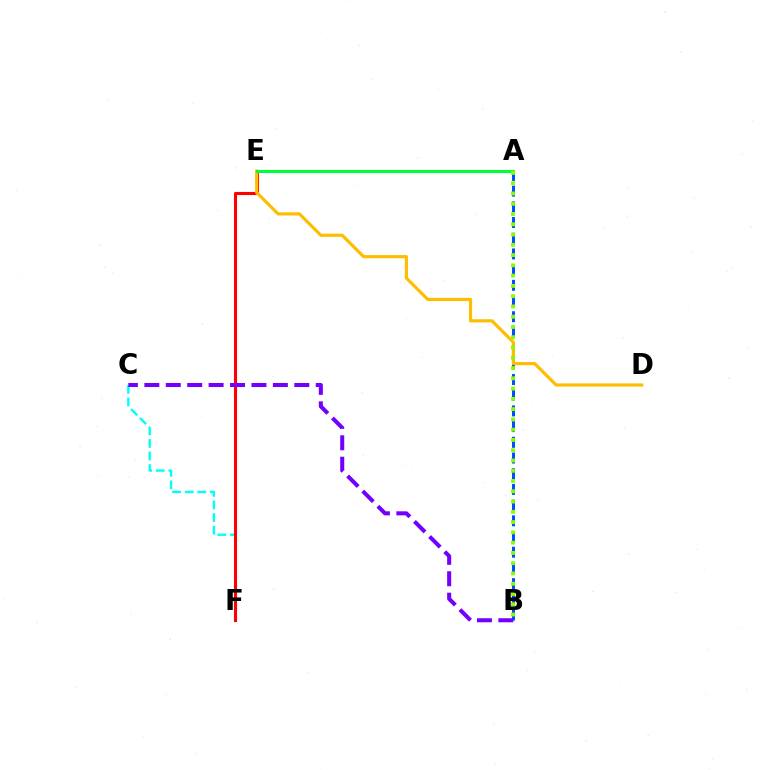{('C', 'F'): [{'color': '#00fff6', 'line_style': 'dashed', 'thickness': 1.71}], ('E', 'F'): [{'color': '#ff0000', 'line_style': 'solid', 'thickness': 2.23}], ('A', 'B'): [{'color': '#004bff', 'line_style': 'dashed', 'thickness': 2.13}, {'color': '#84ff00', 'line_style': 'dotted', 'thickness': 2.79}], ('A', 'E'): [{'color': '#ff00cf', 'line_style': 'solid', 'thickness': 2.07}, {'color': '#00ff39', 'line_style': 'solid', 'thickness': 2.21}], ('D', 'E'): [{'color': '#ffbd00', 'line_style': 'solid', 'thickness': 2.29}], ('B', 'C'): [{'color': '#7200ff', 'line_style': 'dashed', 'thickness': 2.91}]}